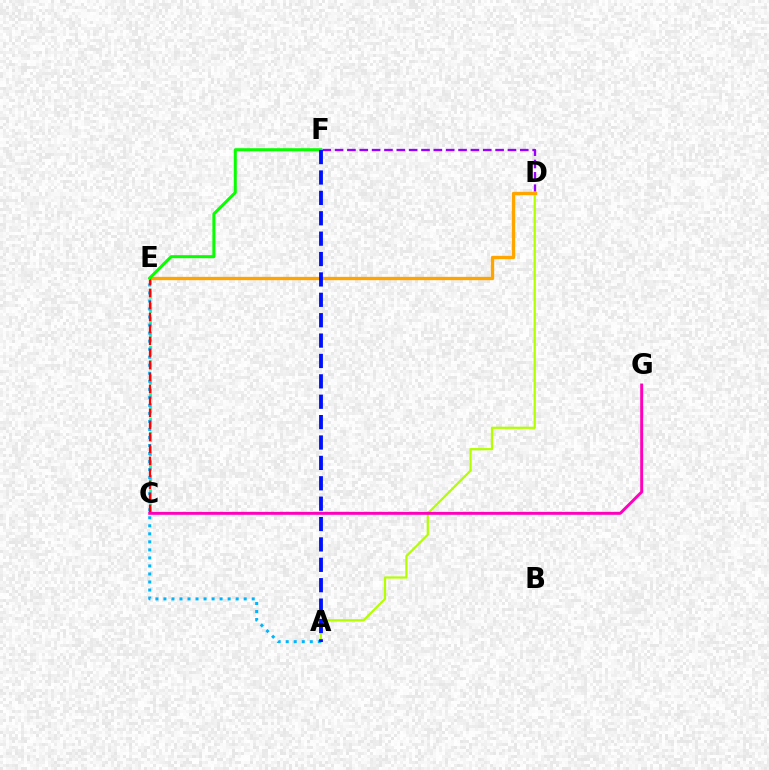{('D', 'F'): [{'color': '#9b00ff', 'line_style': 'dashed', 'thickness': 1.68}], ('A', 'D'): [{'color': '#b3ff00', 'line_style': 'solid', 'thickness': 1.59}], ('C', 'E'): [{'color': '#00ff9d', 'line_style': 'dashed', 'thickness': 1.95}, {'color': '#ff0000', 'line_style': 'dashed', 'thickness': 1.63}], ('D', 'E'): [{'color': '#ffa500', 'line_style': 'solid', 'thickness': 2.4}], ('A', 'E'): [{'color': '#00b5ff', 'line_style': 'dotted', 'thickness': 2.18}], ('C', 'G'): [{'color': '#ff00bd', 'line_style': 'solid', 'thickness': 2.11}], ('E', 'F'): [{'color': '#08ff00', 'line_style': 'solid', 'thickness': 2.17}], ('A', 'F'): [{'color': '#0010ff', 'line_style': 'dashed', 'thickness': 2.77}]}